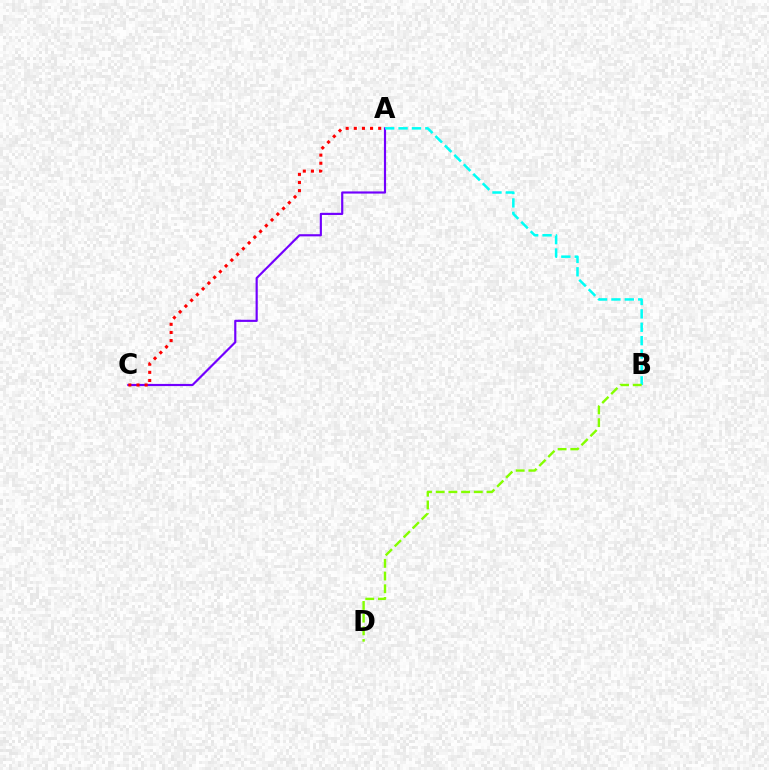{('A', 'C'): [{'color': '#7200ff', 'line_style': 'solid', 'thickness': 1.56}, {'color': '#ff0000', 'line_style': 'dotted', 'thickness': 2.21}], ('A', 'B'): [{'color': '#00fff6', 'line_style': 'dashed', 'thickness': 1.82}], ('B', 'D'): [{'color': '#84ff00', 'line_style': 'dashed', 'thickness': 1.72}]}